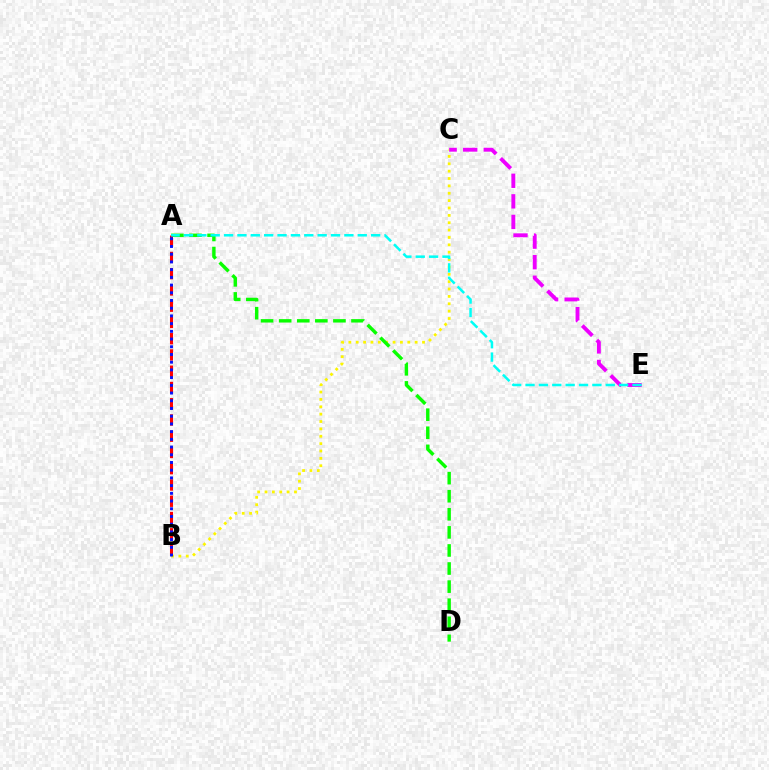{('B', 'C'): [{'color': '#fcf500', 'line_style': 'dotted', 'thickness': 2.0}], ('A', 'D'): [{'color': '#08ff00', 'line_style': 'dashed', 'thickness': 2.46}], ('A', 'B'): [{'color': '#ff0000', 'line_style': 'dashed', 'thickness': 2.21}, {'color': '#0010ff', 'line_style': 'dotted', 'thickness': 2.1}], ('C', 'E'): [{'color': '#ee00ff', 'line_style': 'dashed', 'thickness': 2.79}], ('A', 'E'): [{'color': '#00fff6', 'line_style': 'dashed', 'thickness': 1.82}]}